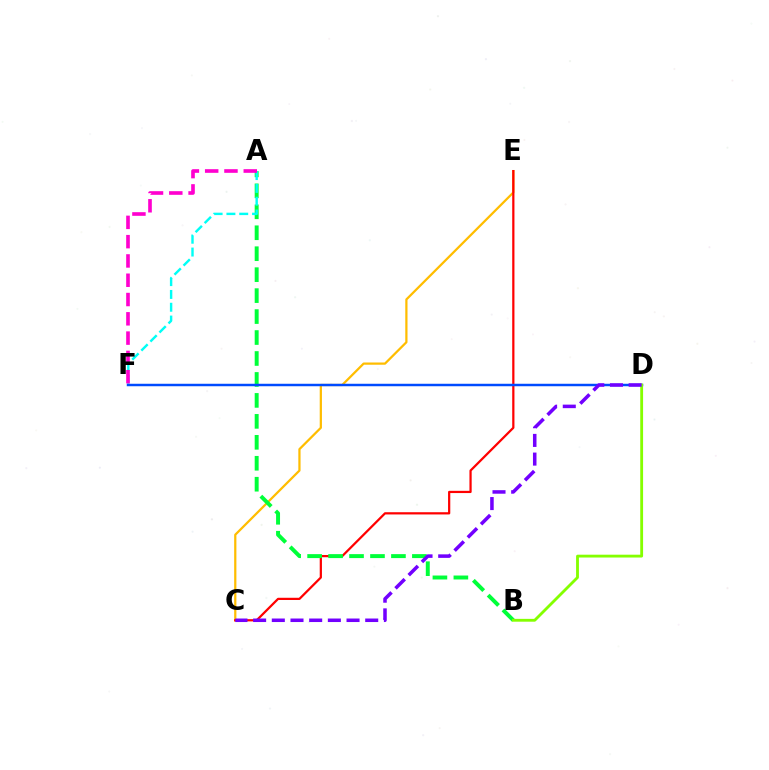{('C', 'E'): [{'color': '#ffbd00', 'line_style': 'solid', 'thickness': 1.61}, {'color': '#ff0000', 'line_style': 'solid', 'thickness': 1.61}], ('A', 'B'): [{'color': '#00ff39', 'line_style': 'dashed', 'thickness': 2.85}], ('A', 'F'): [{'color': '#00fff6', 'line_style': 'dashed', 'thickness': 1.74}, {'color': '#ff00cf', 'line_style': 'dashed', 'thickness': 2.62}], ('D', 'F'): [{'color': '#004bff', 'line_style': 'solid', 'thickness': 1.78}], ('B', 'D'): [{'color': '#84ff00', 'line_style': 'solid', 'thickness': 2.04}], ('C', 'D'): [{'color': '#7200ff', 'line_style': 'dashed', 'thickness': 2.54}]}